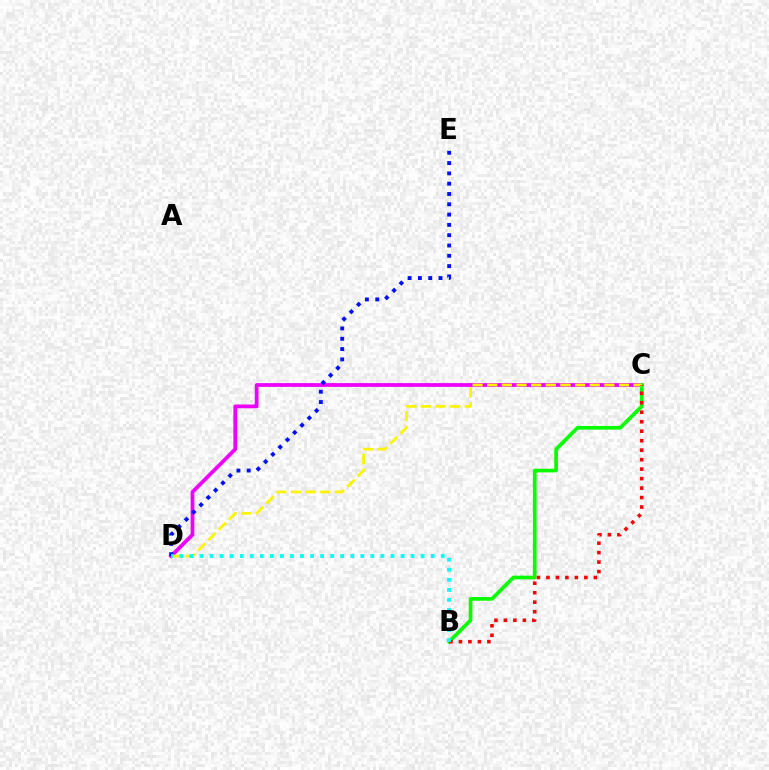{('C', 'D'): [{'color': '#ee00ff', 'line_style': 'solid', 'thickness': 2.71}, {'color': '#fcf500', 'line_style': 'dashed', 'thickness': 1.99}], ('B', 'C'): [{'color': '#08ff00', 'line_style': 'solid', 'thickness': 2.65}, {'color': '#ff0000', 'line_style': 'dotted', 'thickness': 2.58}], ('D', 'E'): [{'color': '#0010ff', 'line_style': 'dotted', 'thickness': 2.8}], ('B', 'D'): [{'color': '#00fff6', 'line_style': 'dotted', 'thickness': 2.73}]}